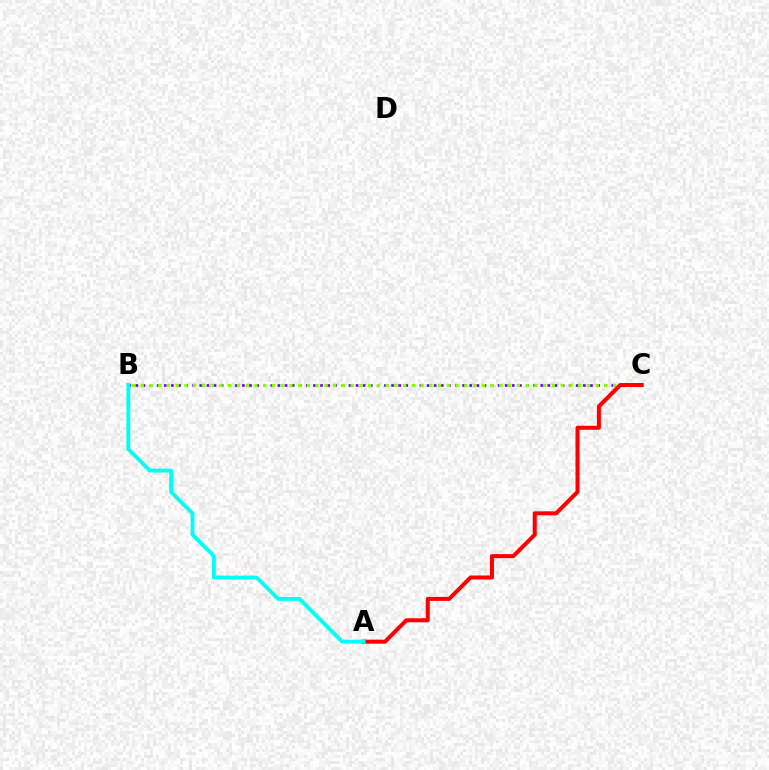{('B', 'C'): [{'color': '#7200ff', 'line_style': 'dotted', 'thickness': 1.93}, {'color': '#84ff00', 'line_style': 'dotted', 'thickness': 2.38}], ('A', 'C'): [{'color': '#ff0000', 'line_style': 'solid', 'thickness': 2.89}], ('A', 'B'): [{'color': '#00fff6', 'line_style': 'solid', 'thickness': 2.79}]}